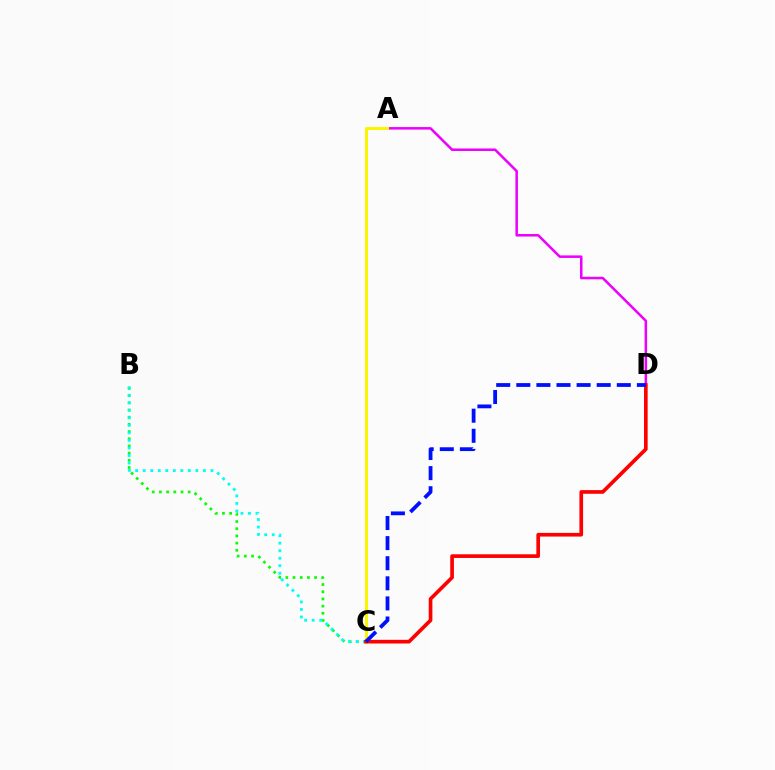{('A', 'D'): [{'color': '#ee00ff', 'line_style': 'solid', 'thickness': 1.82}], ('B', 'C'): [{'color': '#08ff00', 'line_style': 'dotted', 'thickness': 1.95}, {'color': '#00fff6', 'line_style': 'dotted', 'thickness': 2.05}], ('A', 'C'): [{'color': '#fcf500', 'line_style': 'solid', 'thickness': 2.18}], ('C', 'D'): [{'color': '#ff0000', 'line_style': 'solid', 'thickness': 2.64}, {'color': '#0010ff', 'line_style': 'dashed', 'thickness': 2.73}]}